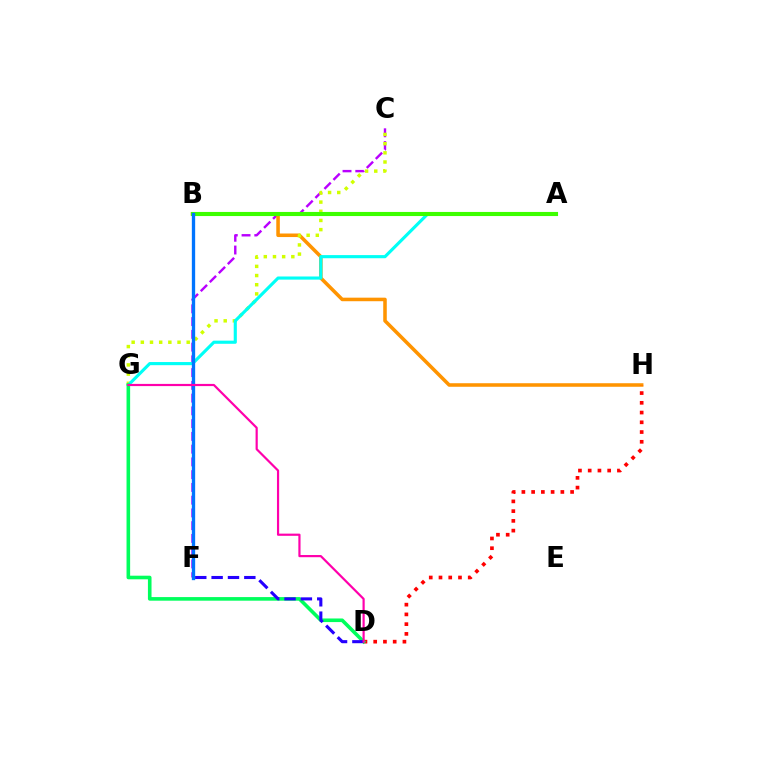{('C', 'F'): [{'color': '#b900ff', 'line_style': 'dashed', 'thickness': 1.73}], ('B', 'H'): [{'color': '#ff9400', 'line_style': 'solid', 'thickness': 2.56}], ('C', 'G'): [{'color': '#d1ff00', 'line_style': 'dotted', 'thickness': 2.49}], ('D', 'H'): [{'color': '#ff0000', 'line_style': 'dotted', 'thickness': 2.65}], ('A', 'G'): [{'color': '#00fff6', 'line_style': 'solid', 'thickness': 2.26}], ('D', 'G'): [{'color': '#00ff5c', 'line_style': 'solid', 'thickness': 2.59}, {'color': '#ff00ac', 'line_style': 'solid', 'thickness': 1.57}], ('A', 'B'): [{'color': '#3dff00', 'line_style': 'solid', 'thickness': 2.96}], ('D', 'F'): [{'color': '#2500ff', 'line_style': 'dashed', 'thickness': 2.22}], ('B', 'F'): [{'color': '#0074ff', 'line_style': 'solid', 'thickness': 2.39}]}